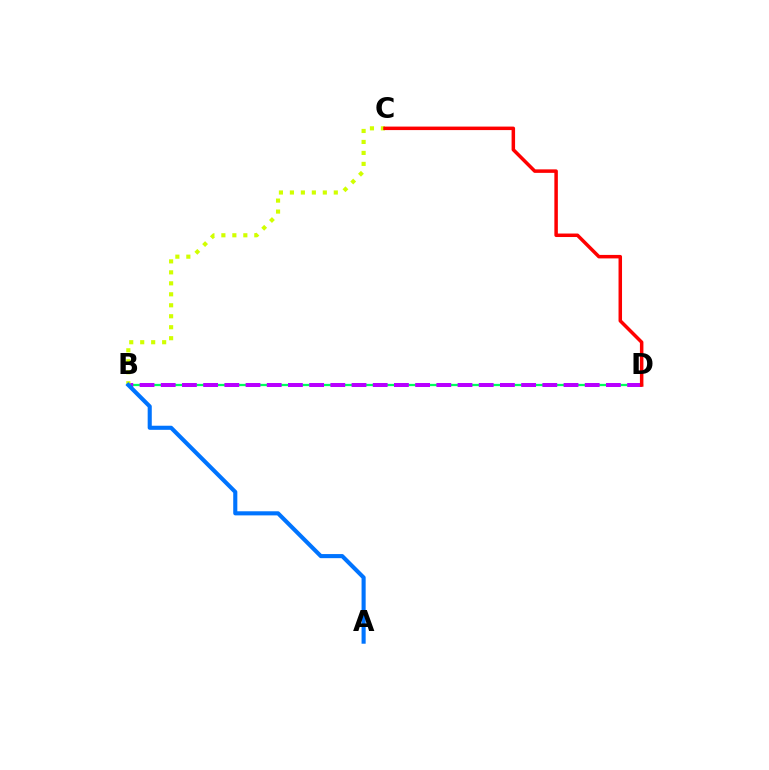{('B', 'D'): [{'color': '#00ff5c', 'line_style': 'solid', 'thickness': 1.63}, {'color': '#b900ff', 'line_style': 'dashed', 'thickness': 2.88}], ('B', 'C'): [{'color': '#d1ff00', 'line_style': 'dotted', 'thickness': 2.98}], ('C', 'D'): [{'color': '#ff0000', 'line_style': 'solid', 'thickness': 2.52}], ('A', 'B'): [{'color': '#0074ff', 'line_style': 'solid', 'thickness': 2.95}]}